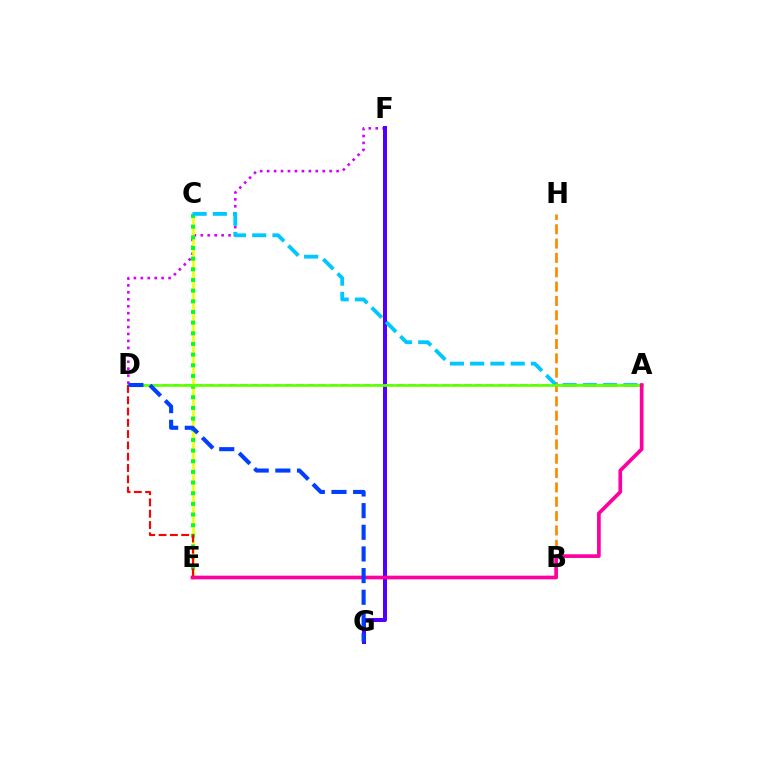{('D', 'F'): [{'color': '#d600ff', 'line_style': 'dotted', 'thickness': 1.89}], ('C', 'E'): [{'color': '#eeff00', 'line_style': 'solid', 'thickness': 1.9}, {'color': '#00ff27', 'line_style': 'dotted', 'thickness': 2.9}], ('B', 'H'): [{'color': '#ff8800', 'line_style': 'dashed', 'thickness': 1.95}], ('F', 'G'): [{'color': '#4f00ff', 'line_style': 'solid', 'thickness': 2.89}], ('A', 'D'): [{'color': '#00ffaf', 'line_style': 'dashed', 'thickness': 1.52}, {'color': '#66ff00', 'line_style': 'solid', 'thickness': 1.94}], ('A', 'C'): [{'color': '#00c7ff', 'line_style': 'dashed', 'thickness': 2.75}], ('D', 'E'): [{'color': '#ff0000', 'line_style': 'dashed', 'thickness': 1.53}], ('A', 'E'): [{'color': '#ff00a0', 'line_style': 'solid', 'thickness': 2.66}], ('D', 'G'): [{'color': '#003fff', 'line_style': 'dashed', 'thickness': 2.94}]}